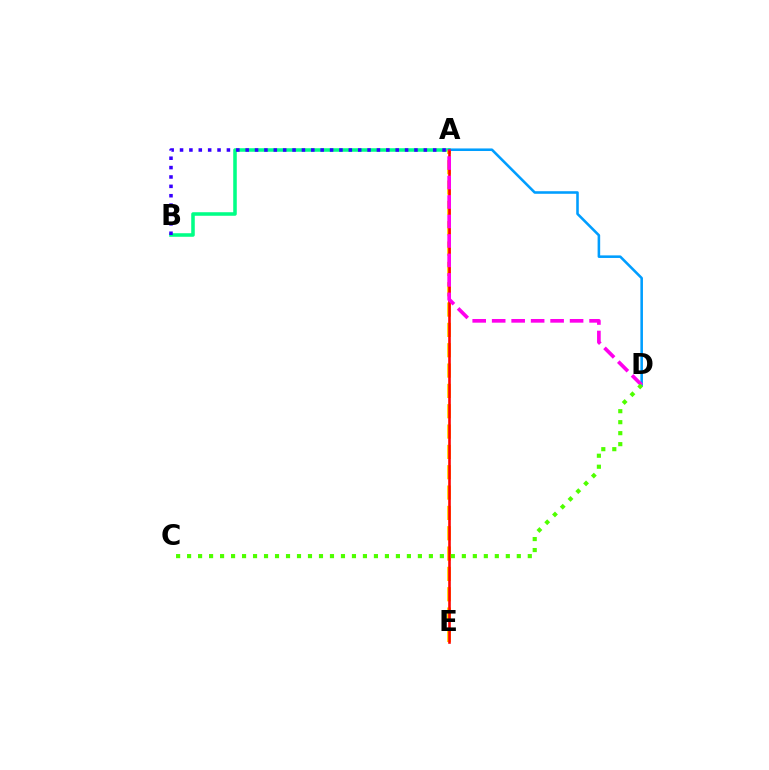{('A', 'B'): [{'color': '#00ff86', 'line_style': 'solid', 'thickness': 2.55}, {'color': '#3700ff', 'line_style': 'dotted', 'thickness': 2.55}], ('A', 'E'): [{'color': '#ffd500', 'line_style': 'dashed', 'thickness': 2.76}, {'color': '#ff0000', 'line_style': 'solid', 'thickness': 1.87}], ('A', 'D'): [{'color': '#009eff', 'line_style': 'solid', 'thickness': 1.85}, {'color': '#ff00ed', 'line_style': 'dashed', 'thickness': 2.65}], ('C', 'D'): [{'color': '#4fff00', 'line_style': 'dotted', 'thickness': 2.99}]}